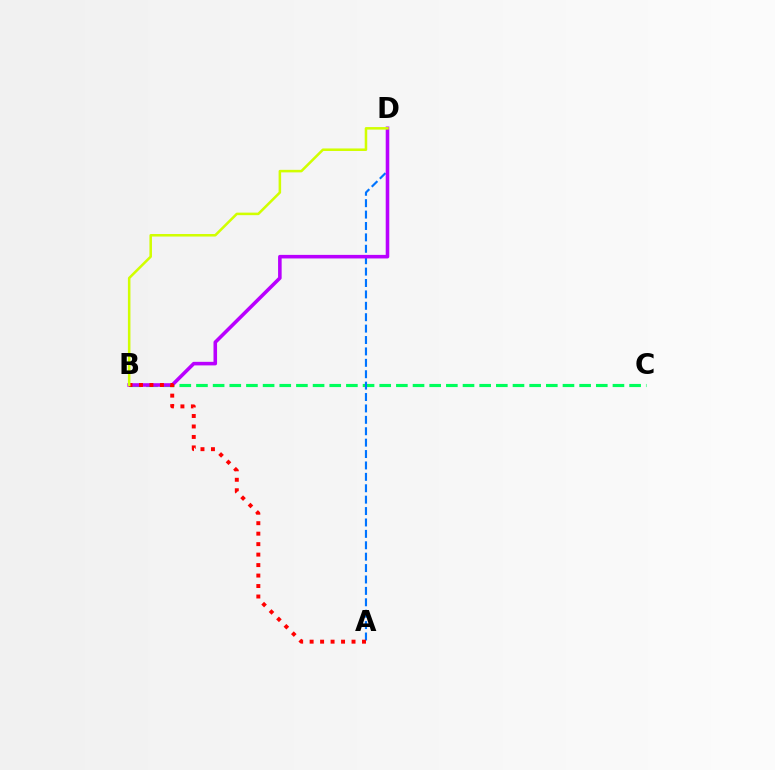{('B', 'C'): [{'color': '#00ff5c', 'line_style': 'dashed', 'thickness': 2.26}], ('A', 'D'): [{'color': '#0074ff', 'line_style': 'dashed', 'thickness': 1.55}], ('B', 'D'): [{'color': '#b900ff', 'line_style': 'solid', 'thickness': 2.57}, {'color': '#d1ff00', 'line_style': 'solid', 'thickness': 1.82}], ('A', 'B'): [{'color': '#ff0000', 'line_style': 'dotted', 'thickness': 2.85}]}